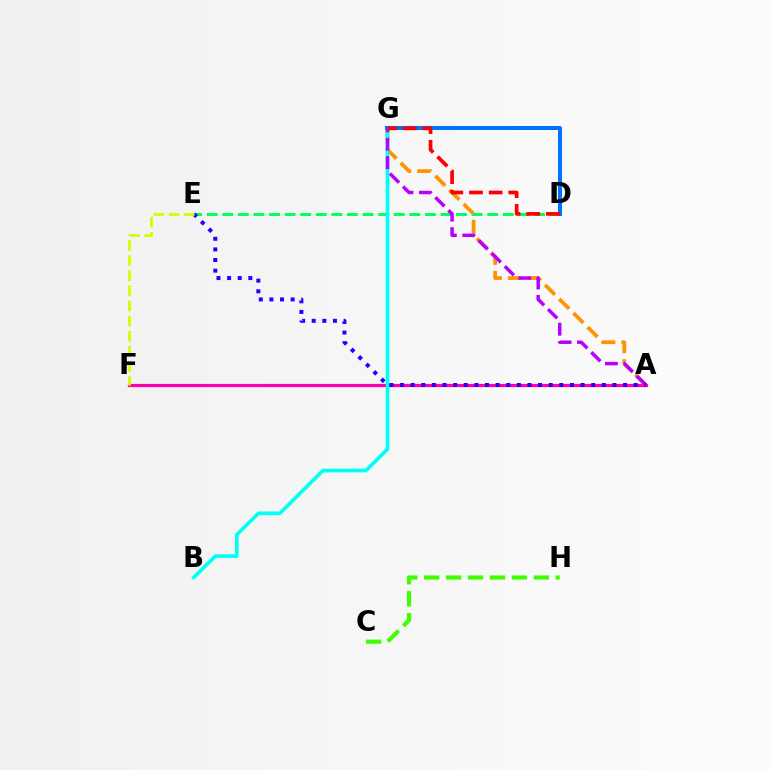{('A', 'F'): [{'color': '#ff00ac', 'line_style': 'solid', 'thickness': 2.29}], ('A', 'G'): [{'color': '#ff9400', 'line_style': 'dashed', 'thickness': 2.72}, {'color': '#b900ff', 'line_style': 'dashed', 'thickness': 2.5}], ('D', 'E'): [{'color': '#00ff5c', 'line_style': 'dashed', 'thickness': 2.12}], ('C', 'H'): [{'color': '#3dff00', 'line_style': 'dashed', 'thickness': 2.98}], ('B', 'G'): [{'color': '#00fff6', 'line_style': 'solid', 'thickness': 2.62}], ('D', 'G'): [{'color': '#0074ff', 'line_style': 'solid', 'thickness': 2.9}, {'color': '#ff0000', 'line_style': 'dashed', 'thickness': 2.67}], ('A', 'E'): [{'color': '#2500ff', 'line_style': 'dotted', 'thickness': 2.88}], ('E', 'F'): [{'color': '#d1ff00', 'line_style': 'dashed', 'thickness': 2.05}]}